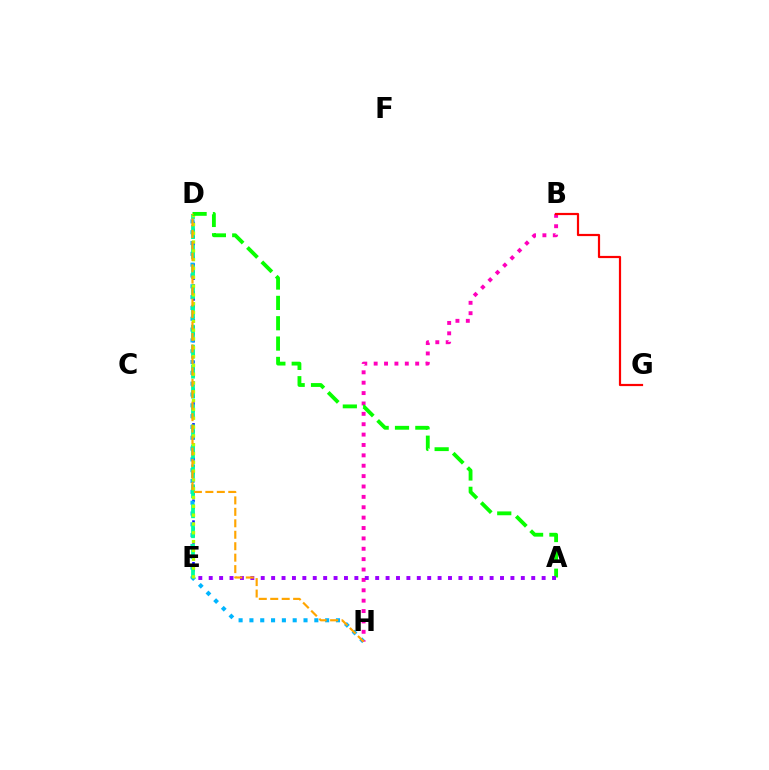{('D', 'E'): [{'color': '#0010ff', 'line_style': 'dotted', 'thickness': 1.89}, {'color': '#00ff9d', 'line_style': 'dashed', 'thickness': 2.71}, {'color': '#b3ff00', 'line_style': 'dotted', 'thickness': 2.39}], ('D', 'H'): [{'color': '#00b5ff', 'line_style': 'dotted', 'thickness': 2.94}, {'color': '#ffa500', 'line_style': 'dashed', 'thickness': 1.56}], ('B', 'H'): [{'color': '#ff00bd', 'line_style': 'dotted', 'thickness': 2.82}], ('A', 'D'): [{'color': '#08ff00', 'line_style': 'dashed', 'thickness': 2.76}], ('A', 'E'): [{'color': '#9b00ff', 'line_style': 'dotted', 'thickness': 2.83}], ('B', 'G'): [{'color': '#ff0000', 'line_style': 'solid', 'thickness': 1.59}]}